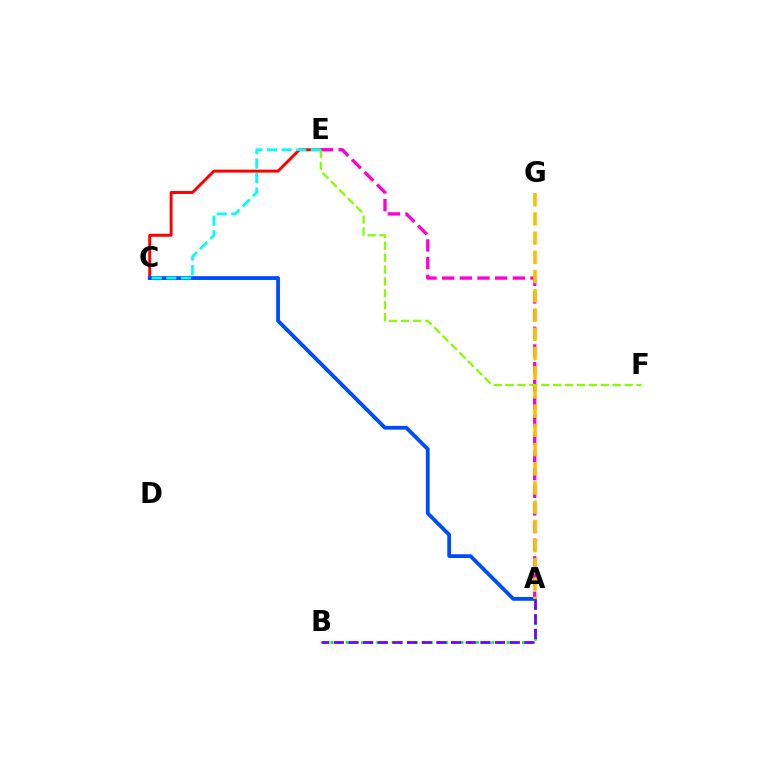{('C', 'E'): [{'color': '#ff0000', 'line_style': 'solid', 'thickness': 2.13}, {'color': '#00fff6', 'line_style': 'dashed', 'thickness': 1.98}], ('A', 'B'): [{'color': '#00ff39', 'line_style': 'dotted', 'thickness': 2.08}, {'color': '#7200ff', 'line_style': 'dashed', 'thickness': 1.99}], ('A', 'E'): [{'color': '#ff00cf', 'line_style': 'dashed', 'thickness': 2.4}], ('E', 'F'): [{'color': '#84ff00', 'line_style': 'dashed', 'thickness': 1.62}], ('A', 'C'): [{'color': '#004bff', 'line_style': 'solid', 'thickness': 2.73}], ('A', 'G'): [{'color': '#ffbd00', 'line_style': 'dashed', 'thickness': 2.61}]}